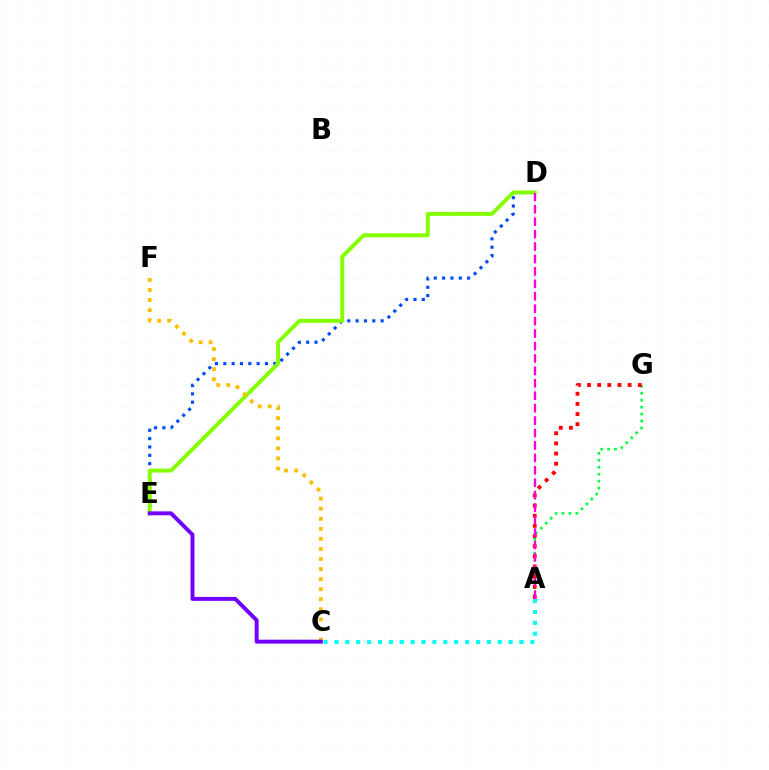{('D', 'E'): [{'color': '#004bff', 'line_style': 'dotted', 'thickness': 2.26}, {'color': '#84ff00', 'line_style': 'solid', 'thickness': 2.83}], ('A', 'G'): [{'color': '#00ff39', 'line_style': 'dotted', 'thickness': 1.89}, {'color': '#ff0000', 'line_style': 'dotted', 'thickness': 2.76}], ('C', 'F'): [{'color': '#ffbd00', 'line_style': 'dotted', 'thickness': 2.73}], ('A', 'C'): [{'color': '#00fff6', 'line_style': 'dotted', 'thickness': 2.96}], ('A', 'D'): [{'color': '#ff00cf', 'line_style': 'dashed', 'thickness': 1.69}], ('C', 'E'): [{'color': '#7200ff', 'line_style': 'solid', 'thickness': 2.84}]}